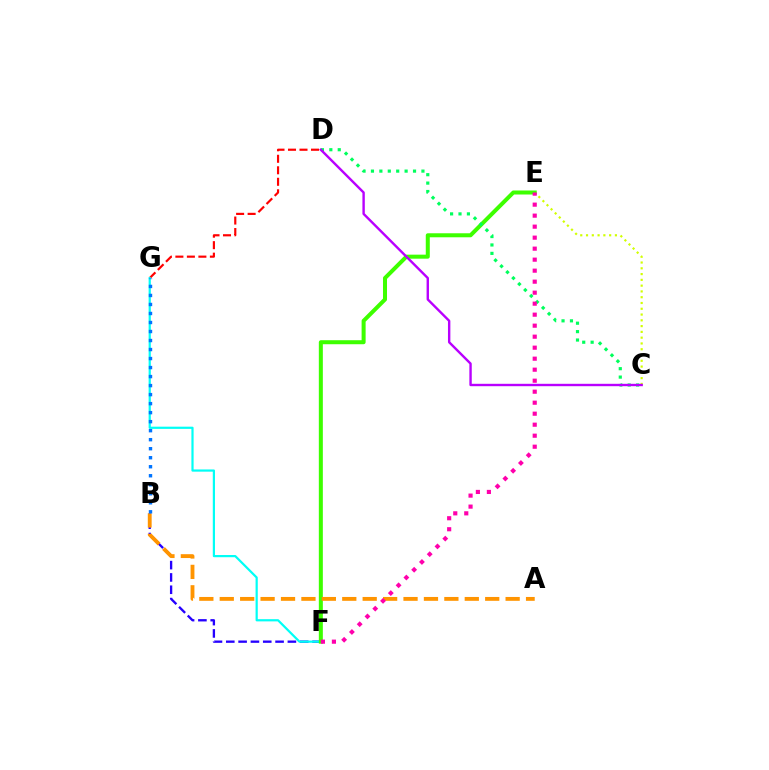{('D', 'G'): [{'color': '#ff0000', 'line_style': 'dashed', 'thickness': 1.56}], ('B', 'F'): [{'color': '#2500ff', 'line_style': 'dashed', 'thickness': 1.67}], ('C', 'E'): [{'color': '#d1ff00', 'line_style': 'dotted', 'thickness': 1.57}], ('F', 'G'): [{'color': '#00fff6', 'line_style': 'solid', 'thickness': 1.59}], ('E', 'F'): [{'color': '#3dff00', 'line_style': 'solid', 'thickness': 2.89}, {'color': '#ff00ac', 'line_style': 'dotted', 'thickness': 2.99}], ('A', 'B'): [{'color': '#ff9400', 'line_style': 'dashed', 'thickness': 2.77}], ('C', 'D'): [{'color': '#00ff5c', 'line_style': 'dotted', 'thickness': 2.29}, {'color': '#b900ff', 'line_style': 'solid', 'thickness': 1.72}], ('B', 'G'): [{'color': '#0074ff', 'line_style': 'dotted', 'thickness': 2.45}]}